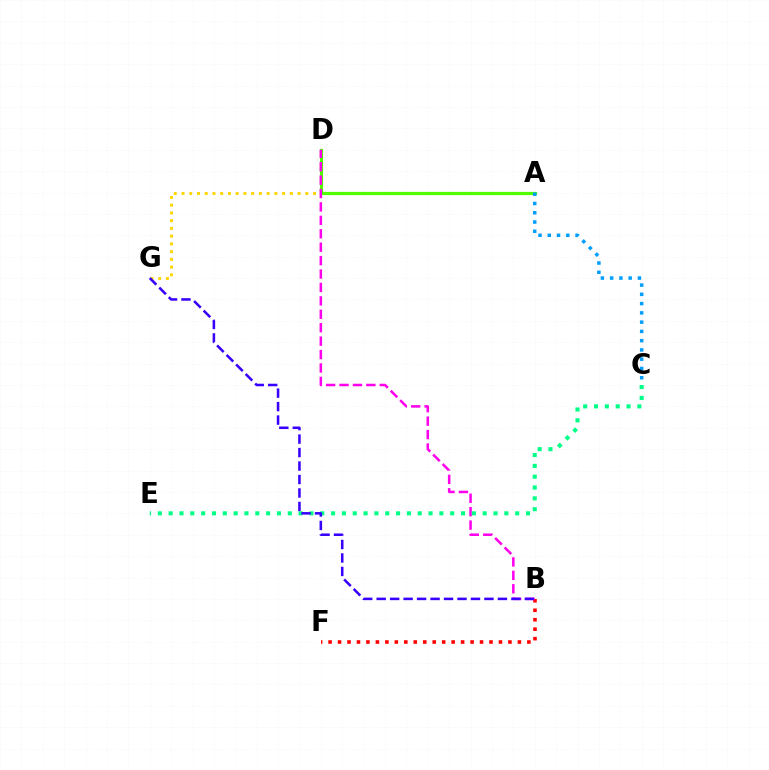{('B', 'F'): [{'color': '#ff0000', 'line_style': 'dotted', 'thickness': 2.57}], ('A', 'G'): [{'color': '#ffd500', 'line_style': 'dotted', 'thickness': 2.1}], ('A', 'D'): [{'color': '#4fff00', 'line_style': 'solid', 'thickness': 2.3}], ('B', 'D'): [{'color': '#ff00ed', 'line_style': 'dashed', 'thickness': 1.82}], ('C', 'E'): [{'color': '#00ff86', 'line_style': 'dotted', 'thickness': 2.94}], ('B', 'G'): [{'color': '#3700ff', 'line_style': 'dashed', 'thickness': 1.83}], ('A', 'C'): [{'color': '#009eff', 'line_style': 'dotted', 'thickness': 2.52}]}